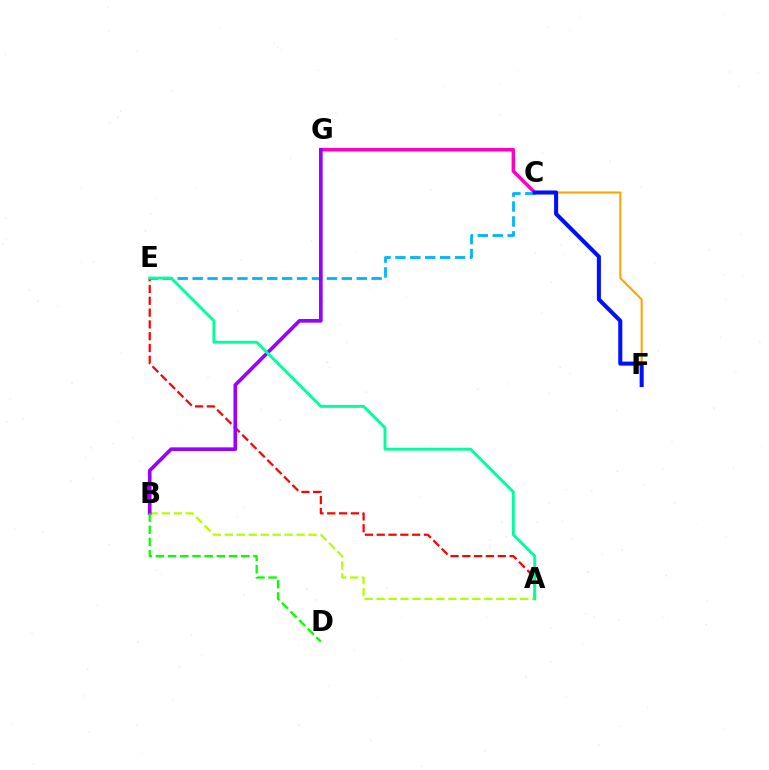{('C', 'F'): [{'color': '#ffa500', 'line_style': 'solid', 'thickness': 1.5}, {'color': '#0010ff', 'line_style': 'solid', 'thickness': 2.92}], ('C', 'G'): [{'color': '#ff00bd', 'line_style': 'solid', 'thickness': 2.54}], ('C', 'E'): [{'color': '#00b5ff', 'line_style': 'dashed', 'thickness': 2.03}], ('A', 'E'): [{'color': '#ff0000', 'line_style': 'dashed', 'thickness': 1.6}, {'color': '#00ff9d', 'line_style': 'solid', 'thickness': 2.09}], ('A', 'B'): [{'color': '#b3ff00', 'line_style': 'dashed', 'thickness': 1.63}], ('B', 'G'): [{'color': '#9b00ff', 'line_style': 'solid', 'thickness': 2.63}], ('B', 'D'): [{'color': '#08ff00', 'line_style': 'dashed', 'thickness': 1.66}]}